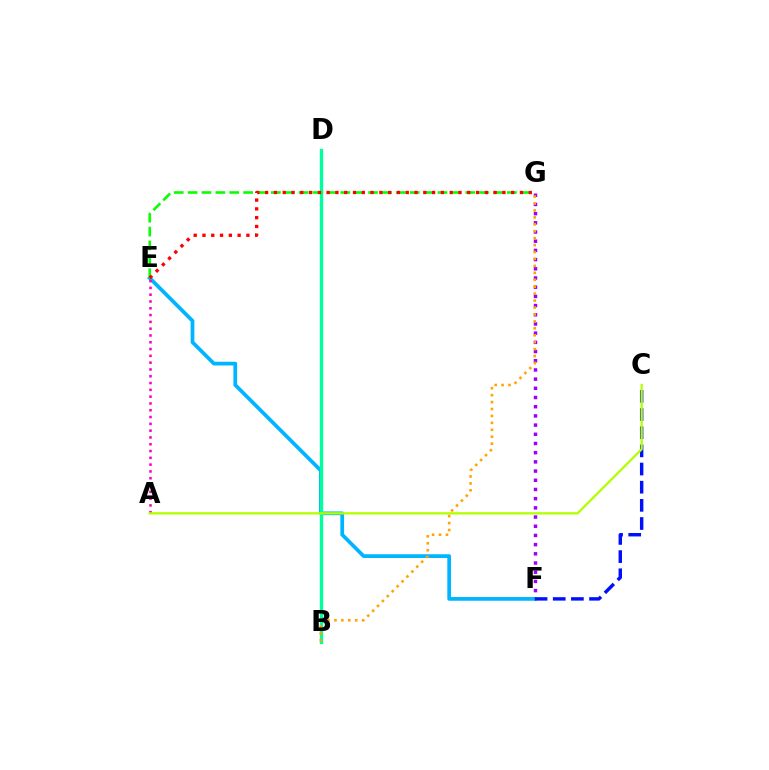{('F', 'G'): [{'color': '#9b00ff', 'line_style': 'dotted', 'thickness': 2.5}], ('E', 'F'): [{'color': '#00b5ff', 'line_style': 'solid', 'thickness': 2.69}], ('C', 'F'): [{'color': '#0010ff', 'line_style': 'dashed', 'thickness': 2.47}], ('A', 'E'): [{'color': '#ff00bd', 'line_style': 'dotted', 'thickness': 1.85}], ('B', 'D'): [{'color': '#00ff9d', 'line_style': 'solid', 'thickness': 2.41}], ('A', 'C'): [{'color': '#b3ff00', 'line_style': 'solid', 'thickness': 1.66}], ('B', 'G'): [{'color': '#ffa500', 'line_style': 'dotted', 'thickness': 1.88}], ('E', 'G'): [{'color': '#08ff00', 'line_style': 'dashed', 'thickness': 1.89}, {'color': '#ff0000', 'line_style': 'dotted', 'thickness': 2.39}]}